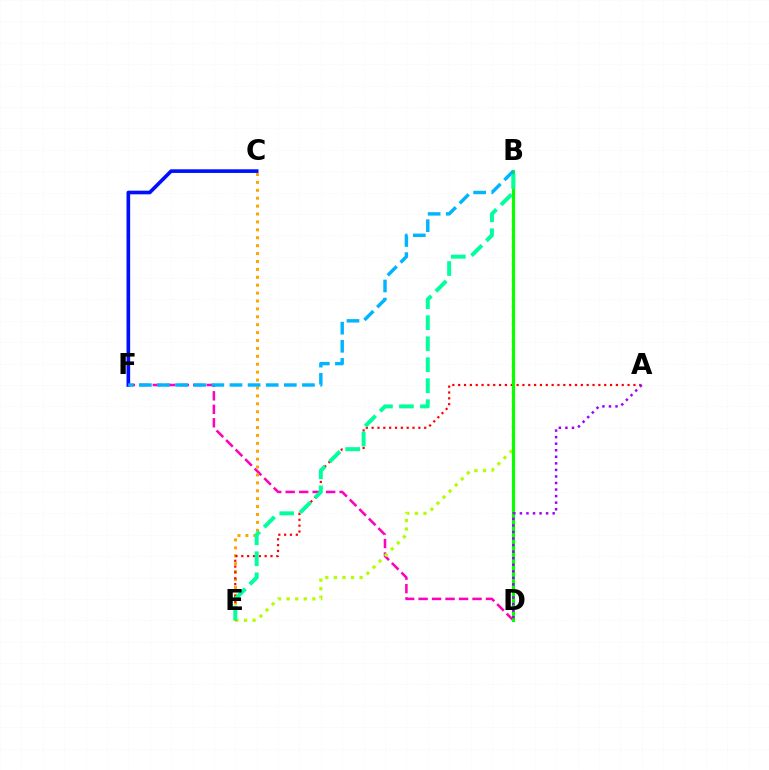{('C', 'F'): [{'color': '#0010ff', 'line_style': 'solid', 'thickness': 2.62}], ('D', 'F'): [{'color': '#ff00bd', 'line_style': 'dashed', 'thickness': 1.83}], ('B', 'E'): [{'color': '#b3ff00', 'line_style': 'dotted', 'thickness': 2.33}, {'color': '#00ff9d', 'line_style': 'dashed', 'thickness': 2.85}], ('C', 'E'): [{'color': '#ffa500', 'line_style': 'dotted', 'thickness': 2.15}], ('A', 'E'): [{'color': '#ff0000', 'line_style': 'dotted', 'thickness': 1.59}], ('B', 'D'): [{'color': '#08ff00', 'line_style': 'solid', 'thickness': 2.27}], ('A', 'D'): [{'color': '#9b00ff', 'line_style': 'dotted', 'thickness': 1.78}], ('B', 'F'): [{'color': '#00b5ff', 'line_style': 'dashed', 'thickness': 2.46}]}